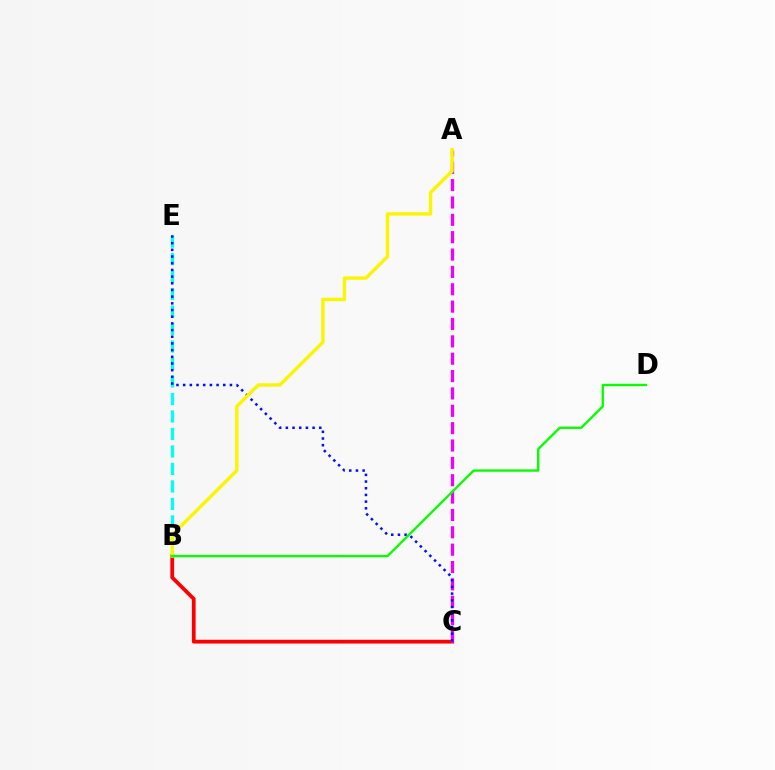{('B', 'E'): [{'color': '#00fff6', 'line_style': 'dashed', 'thickness': 2.38}], ('B', 'C'): [{'color': '#ff0000', 'line_style': 'solid', 'thickness': 2.7}], ('A', 'C'): [{'color': '#ee00ff', 'line_style': 'dashed', 'thickness': 2.36}], ('C', 'E'): [{'color': '#0010ff', 'line_style': 'dotted', 'thickness': 1.82}], ('A', 'B'): [{'color': '#fcf500', 'line_style': 'solid', 'thickness': 2.45}], ('B', 'D'): [{'color': '#08ff00', 'line_style': 'solid', 'thickness': 1.7}]}